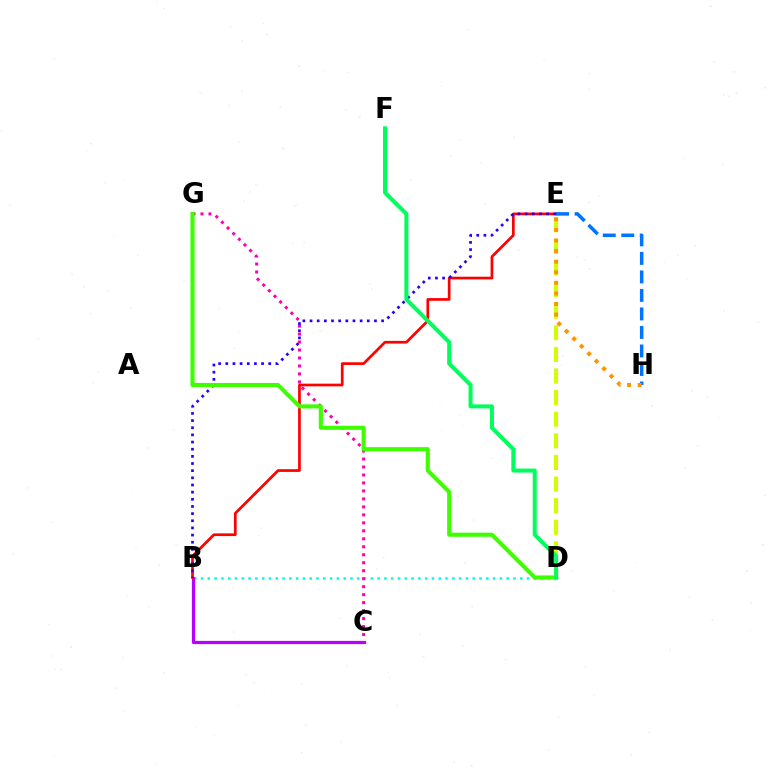{('B', 'D'): [{'color': '#00fff6', 'line_style': 'dotted', 'thickness': 1.85}], ('D', 'E'): [{'color': '#d1ff00', 'line_style': 'dashed', 'thickness': 2.94}], ('B', 'C'): [{'color': '#b900ff', 'line_style': 'solid', 'thickness': 2.32}], ('B', 'E'): [{'color': '#ff0000', 'line_style': 'solid', 'thickness': 1.95}, {'color': '#2500ff', 'line_style': 'dotted', 'thickness': 1.94}], ('E', 'H'): [{'color': '#0074ff', 'line_style': 'dashed', 'thickness': 2.51}, {'color': '#ff9400', 'line_style': 'dotted', 'thickness': 2.87}], ('C', 'G'): [{'color': '#ff00ac', 'line_style': 'dotted', 'thickness': 2.17}], ('D', 'G'): [{'color': '#3dff00', 'line_style': 'solid', 'thickness': 2.94}], ('D', 'F'): [{'color': '#00ff5c', 'line_style': 'solid', 'thickness': 2.89}]}